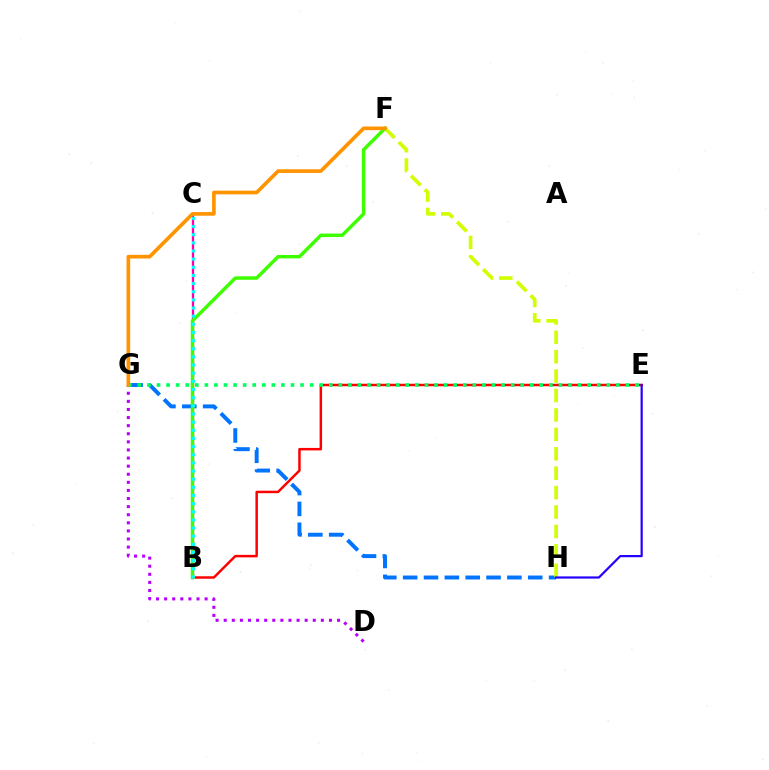{('D', 'G'): [{'color': '#b900ff', 'line_style': 'dotted', 'thickness': 2.2}], ('G', 'H'): [{'color': '#0074ff', 'line_style': 'dashed', 'thickness': 2.83}], ('F', 'H'): [{'color': '#d1ff00', 'line_style': 'dashed', 'thickness': 2.64}], ('B', 'E'): [{'color': '#ff0000', 'line_style': 'solid', 'thickness': 1.78}], ('B', 'C'): [{'color': '#ff00ac', 'line_style': 'solid', 'thickness': 1.66}, {'color': '#00fff6', 'line_style': 'dotted', 'thickness': 2.21}], ('B', 'F'): [{'color': '#3dff00', 'line_style': 'solid', 'thickness': 2.48}], ('E', 'G'): [{'color': '#00ff5c', 'line_style': 'dotted', 'thickness': 2.6}], ('F', 'G'): [{'color': '#ff9400', 'line_style': 'solid', 'thickness': 2.64}], ('E', 'H'): [{'color': '#2500ff', 'line_style': 'solid', 'thickness': 1.58}]}